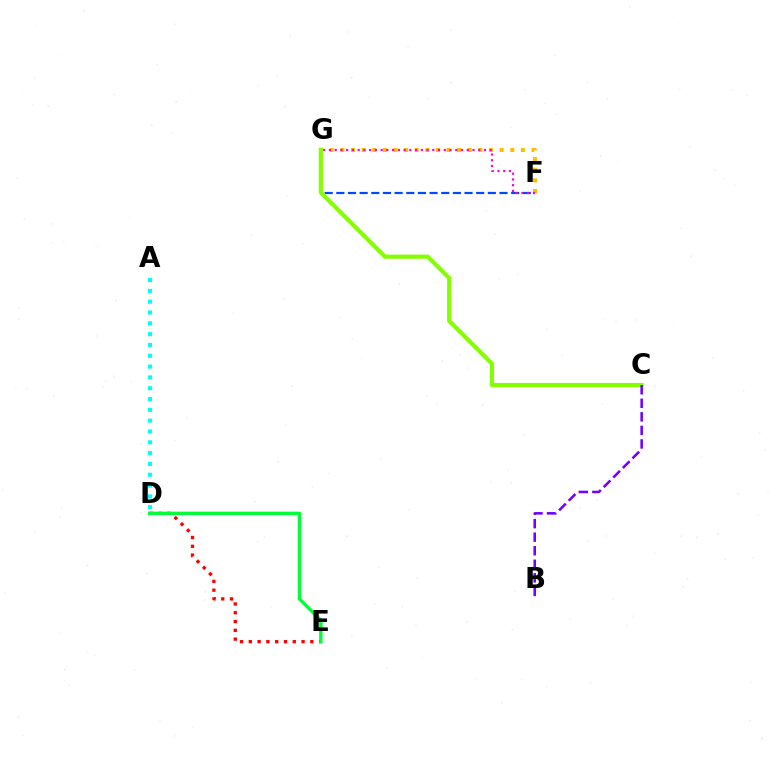{('F', 'G'): [{'color': '#004bff', 'line_style': 'dashed', 'thickness': 1.58}, {'color': '#ffbd00', 'line_style': 'dotted', 'thickness': 2.89}, {'color': '#ff00cf', 'line_style': 'dotted', 'thickness': 1.56}], ('C', 'G'): [{'color': '#84ff00', 'line_style': 'solid', 'thickness': 2.99}], ('A', 'D'): [{'color': '#00fff6', 'line_style': 'dotted', 'thickness': 2.94}], ('D', 'E'): [{'color': '#ff0000', 'line_style': 'dotted', 'thickness': 2.39}, {'color': '#00ff39', 'line_style': 'solid', 'thickness': 2.43}], ('B', 'C'): [{'color': '#7200ff', 'line_style': 'dashed', 'thickness': 1.84}]}